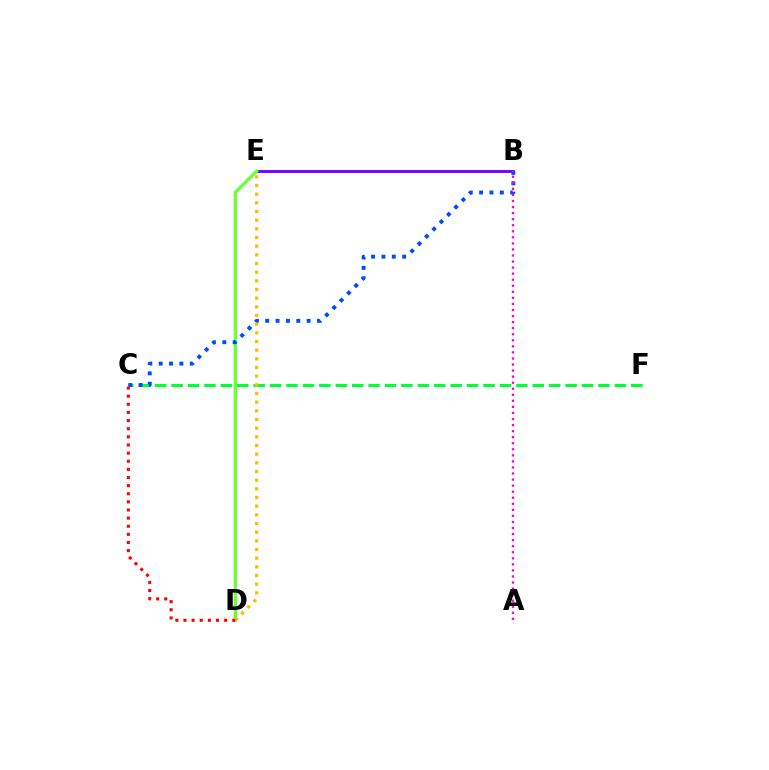{('B', 'E'): [{'color': '#7200ff', 'line_style': 'solid', 'thickness': 2.07}], ('D', 'E'): [{'color': '#00fff6', 'line_style': 'solid', 'thickness': 2.28}, {'color': '#84ff00', 'line_style': 'solid', 'thickness': 1.83}, {'color': '#ffbd00', 'line_style': 'dotted', 'thickness': 2.35}], ('C', 'F'): [{'color': '#00ff39', 'line_style': 'dashed', 'thickness': 2.23}], ('B', 'C'): [{'color': '#004bff', 'line_style': 'dotted', 'thickness': 2.81}], ('A', 'B'): [{'color': '#ff00cf', 'line_style': 'dotted', 'thickness': 1.65}], ('C', 'D'): [{'color': '#ff0000', 'line_style': 'dotted', 'thickness': 2.21}]}